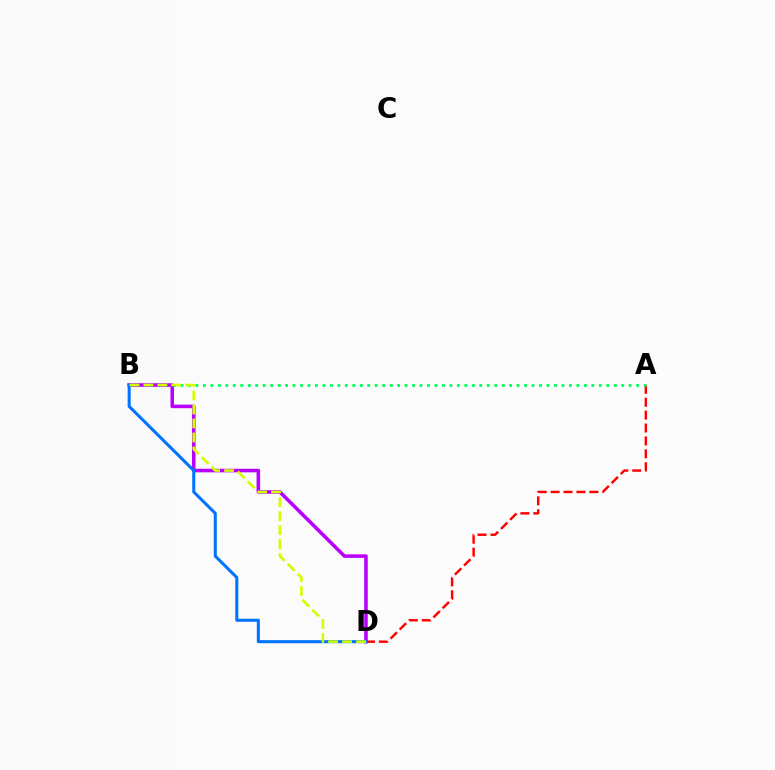{('A', 'D'): [{'color': '#ff0000', 'line_style': 'dashed', 'thickness': 1.75}], ('A', 'B'): [{'color': '#00ff5c', 'line_style': 'dotted', 'thickness': 2.03}], ('B', 'D'): [{'color': '#b900ff', 'line_style': 'solid', 'thickness': 2.56}, {'color': '#0074ff', 'line_style': 'solid', 'thickness': 2.2}, {'color': '#d1ff00', 'line_style': 'dashed', 'thickness': 1.9}]}